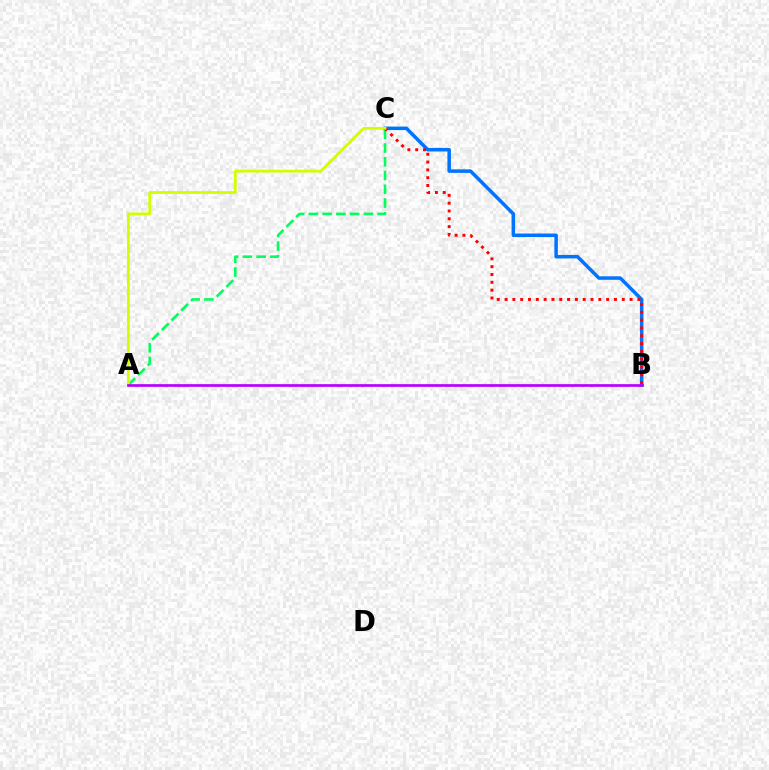{('A', 'C'): [{'color': '#00ff5c', 'line_style': 'dashed', 'thickness': 1.87}, {'color': '#d1ff00', 'line_style': 'solid', 'thickness': 2.02}], ('B', 'C'): [{'color': '#0074ff', 'line_style': 'solid', 'thickness': 2.53}, {'color': '#ff0000', 'line_style': 'dotted', 'thickness': 2.12}], ('A', 'B'): [{'color': '#b900ff', 'line_style': 'solid', 'thickness': 1.95}]}